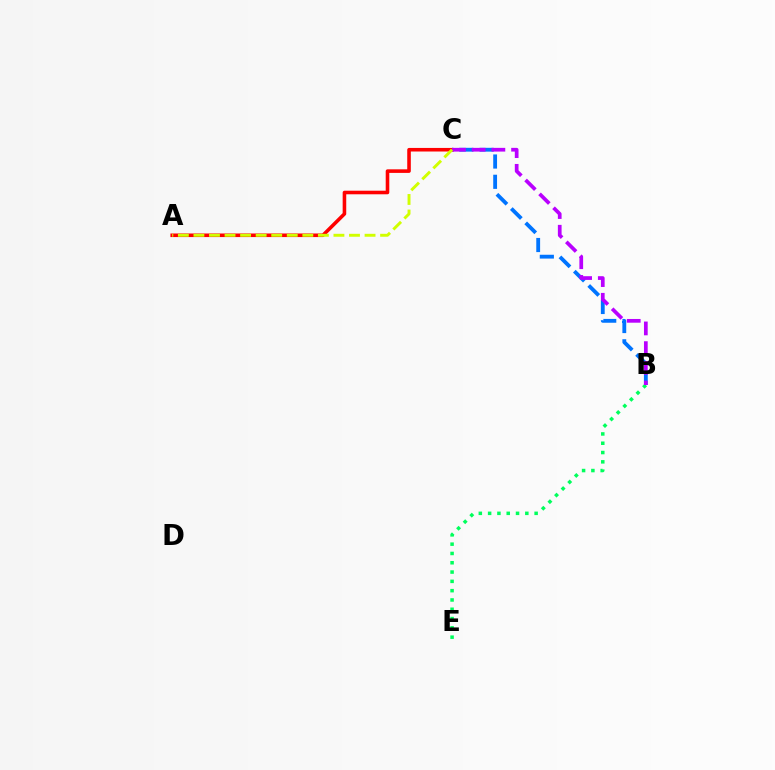{('B', 'C'): [{'color': '#0074ff', 'line_style': 'dashed', 'thickness': 2.76}, {'color': '#b900ff', 'line_style': 'dashed', 'thickness': 2.68}], ('B', 'E'): [{'color': '#00ff5c', 'line_style': 'dotted', 'thickness': 2.53}], ('A', 'C'): [{'color': '#ff0000', 'line_style': 'solid', 'thickness': 2.58}, {'color': '#d1ff00', 'line_style': 'dashed', 'thickness': 2.11}]}